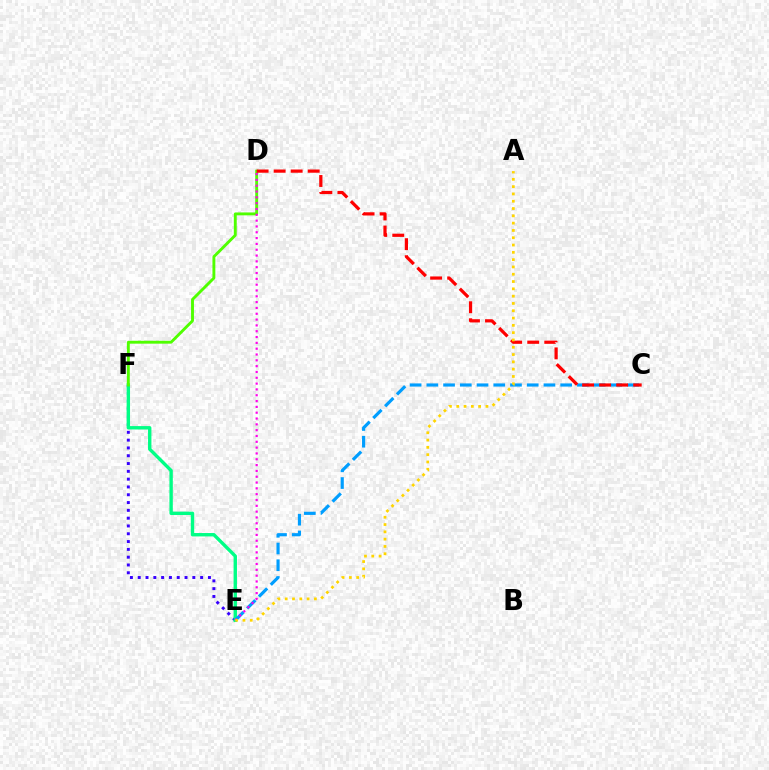{('E', 'F'): [{'color': '#3700ff', 'line_style': 'dotted', 'thickness': 2.12}, {'color': '#00ff86', 'line_style': 'solid', 'thickness': 2.44}], ('D', 'F'): [{'color': '#4fff00', 'line_style': 'solid', 'thickness': 2.08}], ('C', 'E'): [{'color': '#009eff', 'line_style': 'dashed', 'thickness': 2.27}], ('C', 'D'): [{'color': '#ff0000', 'line_style': 'dashed', 'thickness': 2.31}], ('D', 'E'): [{'color': '#ff00ed', 'line_style': 'dotted', 'thickness': 1.58}], ('A', 'E'): [{'color': '#ffd500', 'line_style': 'dotted', 'thickness': 1.98}]}